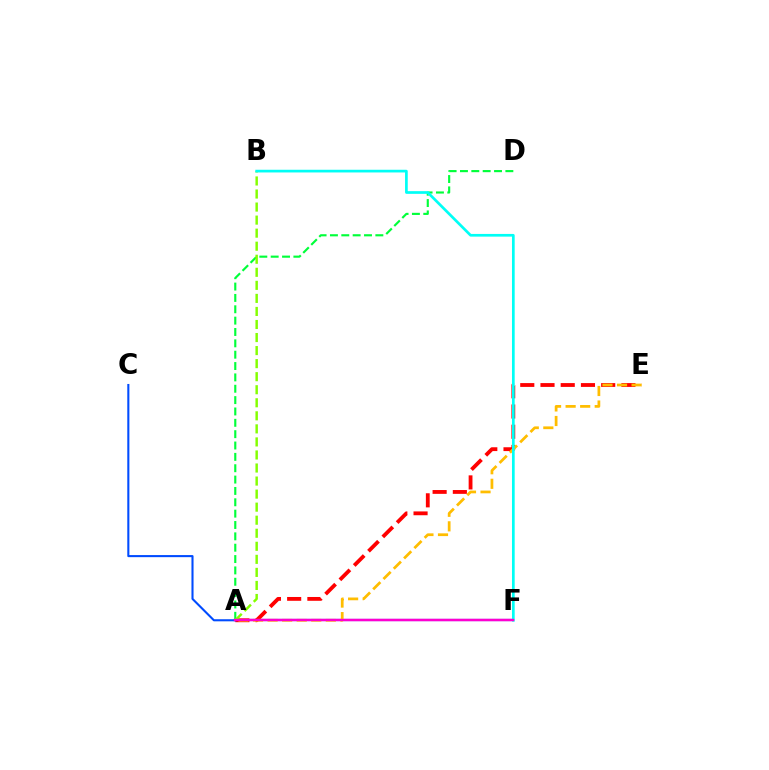{('A', 'F'): [{'color': '#7200ff', 'line_style': 'solid', 'thickness': 1.63}, {'color': '#ff00cf', 'line_style': 'solid', 'thickness': 1.69}], ('A', 'E'): [{'color': '#ff0000', 'line_style': 'dashed', 'thickness': 2.75}, {'color': '#ffbd00', 'line_style': 'dashed', 'thickness': 1.98}], ('A', 'D'): [{'color': '#00ff39', 'line_style': 'dashed', 'thickness': 1.54}], ('A', 'B'): [{'color': '#84ff00', 'line_style': 'dashed', 'thickness': 1.77}], ('A', 'C'): [{'color': '#004bff', 'line_style': 'solid', 'thickness': 1.5}], ('B', 'F'): [{'color': '#00fff6', 'line_style': 'solid', 'thickness': 1.94}]}